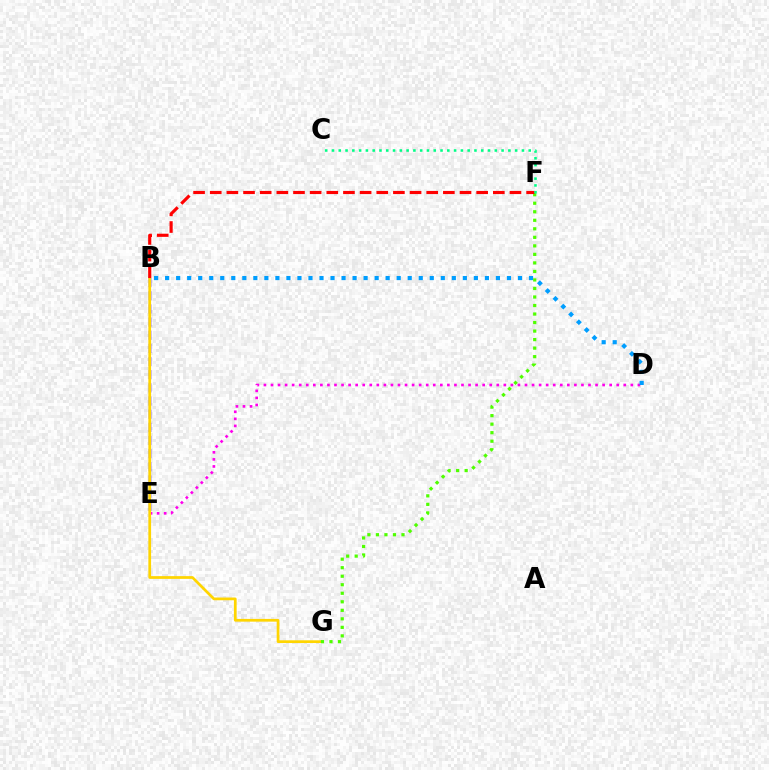{('D', 'E'): [{'color': '#ff00ed', 'line_style': 'dotted', 'thickness': 1.92}], ('B', 'E'): [{'color': '#3700ff', 'line_style': 'dashed', 'thickness': 1.79}], ('B', 'D'): [{'color': '#009eff', 'line_style': 'dotted', 'thickness': 3.0}], ('B', 'G'): [{'color': '#ffd500', 'line_style': 'solid', 'thickness': 1.97}], ('F', 'G'): [{'color': '#4fff00', 'line_style': 'dotted', 'thickness': 2.32}], ('B', 'F'): [{'color': '#ff0000', 'line_style': 'dashed', 'thickness': 2.26}], ('C', 'F'): [{'color': '#00ff86', 'line_style': 'dotted', 'thickness': 1.84}]}